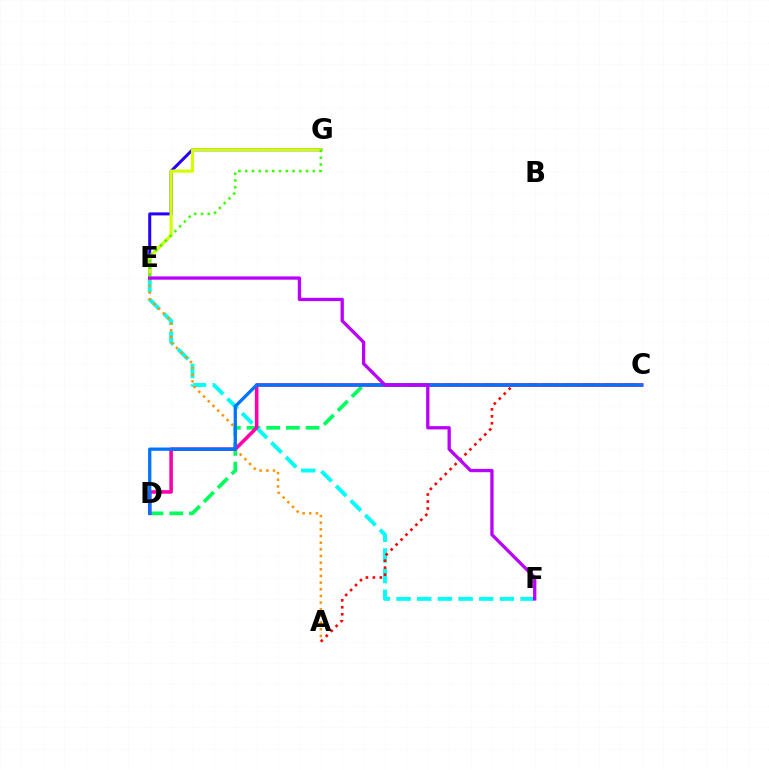{('E', 'G'): [{'color': '#2500ff', 'line_style': 'solid', 'thickness': 2.16}, {'color': '#d1ff00', 'line_style': 'solid', 'thickness': 2.29}, {'color': '#3dff00', 'line_style': 'dotted', 'thickness': 1.84}], ('C', 'D'): [{'color': '#00ff5c', 'line_style': 'dashed', 'thickness': 2.67}, {'color': '#ff00ac', 'line_style': 'solid', 'thickness': 2.57}, {'color': '#0074ff', 'line_style': 'solid', 'thickness': 2.37}], ('E', 'F'): [{'color': '#00fff6', 'line_style': 'dashed', 'thickness': 2.81}, {'color': '#b900ff', 'line_style': 'solid', 'thickness': 2.36}], ('A', 'E'): [{'color': '#ff9400', 'line_style': 'dotted', 'thickness': 1.81}], ('A', 'C'): [{'color': '#ff0000', 'line_style': 'dotted', 'thickness': 1.9}]}